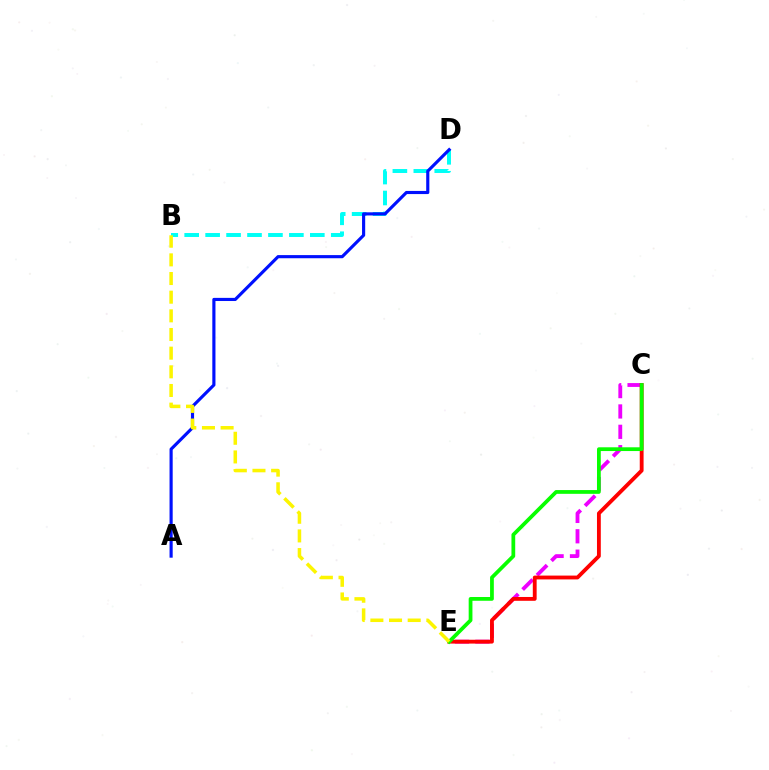{('B', 'D'): [{'color': '#00fff6', 'line_style': 'dashed', 'thickness': 2.84}], ('A', 'D'): [{'color': '#0010ff', 'line_style': 'solid', 'thickness': 2.26}], ('C', 'E'): [{'color': '#ee00ff', 'line_style': 'dashed', 'thickness': 2.77}, {'color': '#ff0000', 'line_style': 'solid', 'thickness': 2.76}, {'color': '#08ff00', 'line_style': 'solid', 'thickness': 2.71}], ('B', 'E'): [{'color': '#fcf500', 'line_style': 'dashed', 'thickness': 2.53}]}